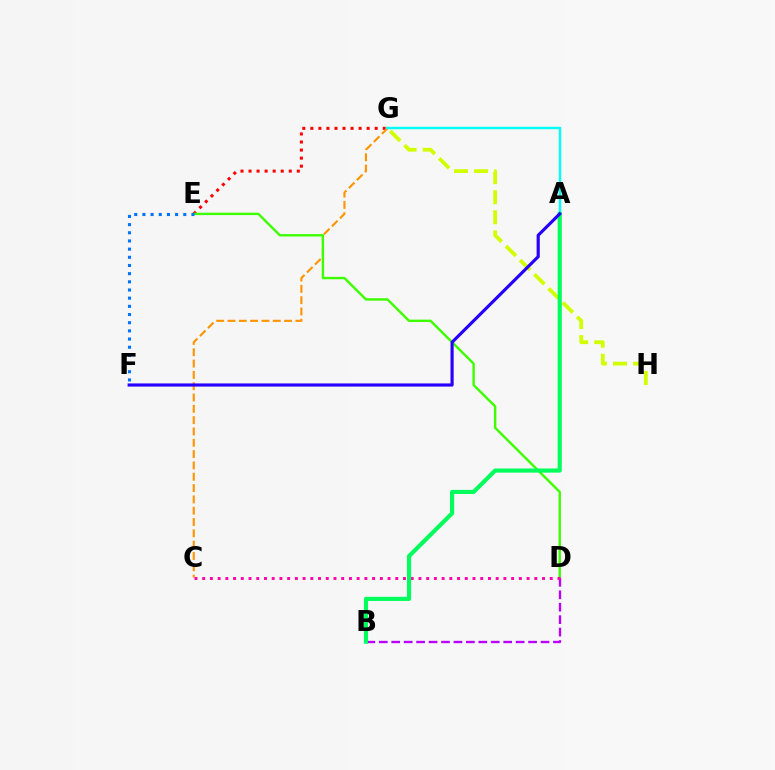{('E', 'G'): [{'color': '#ff0000', 'line_style': 'dotted', 'thickness': 2.19}], ('C', 'G'): [{'color': '#ff9400', 'line_style': 'dashed', 'thickness': 1.54}], ('G', 'H'): [{'color': '#d1ff00', 'line_style': 'dashed', 'thickness': 2.73}], ('D', 'E'): [{'color': '#3dff00', 'line_style': 'solid', 'thickness': 1.73}], ('B', 'D'): [{'color': '#b900ff', 'line_style': 'dashed', 'thickness': 1.69}], ('A', 'G'): [{'color': '#00fff6', 'line_style': 'solid', 'thickness': 1.76}], ('E', 'F'): [{'color': '#0074ff', 'line_style': 'dotted', 'thickness': 2.22}], ('C', 'D'): [{'color': '#ff00ac', 'line_style': 'dotted', 'thickness': 2.1}], ('A', 'B'): [{'color': '#00ff5c', 'line_style': 'solid', 'thickness': 2.98}], ('A', 'F'): [{'color': '#2500ff', 'line_style': 'solid', 'thickness': 2.26}]}